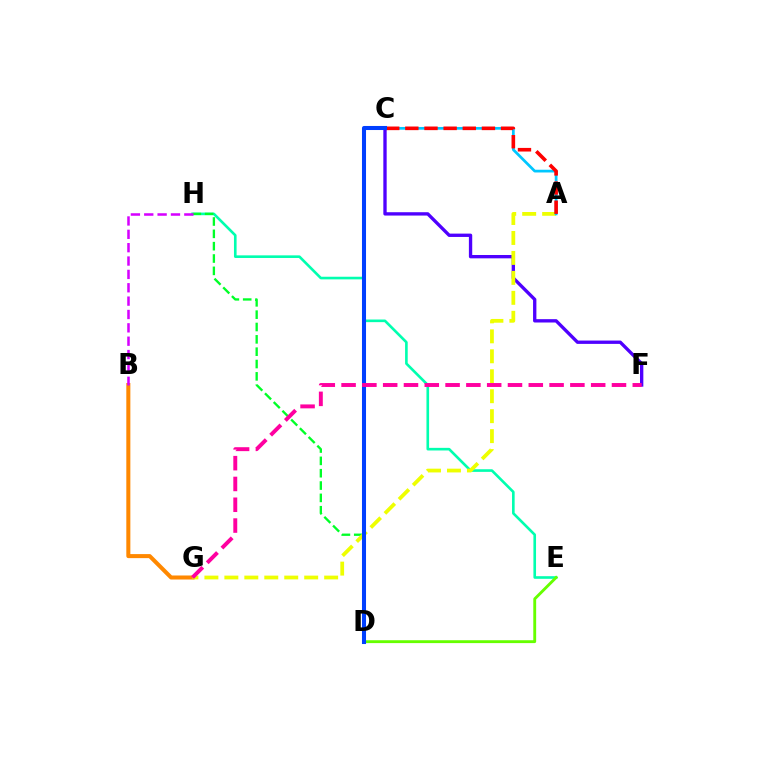{('E', 'H'): [{'color': '#00ffaf', 'line_style': 'solid', 'thickness': 1.89}], ('B', 'G'): [{'color': '#ff8800', 'line_style': 'solid', 'thickness': 2.9}], ('D', 'H'): [{'color': '#00ff27', 'line_style': 'dashed', 'thickness': 1.68}], ('C', 'F'): [{'color': '#4f00ff', 'line_style': 'solid', 'thickness': 2.4}], ('A', 'G'): [{'color': '#eeff00', 'line_style': 'dashed', 'thickness': 2.71}], ('A', 'C'): [{'color': '#00c7ff', 'line_style': 'solid', 'thickness': 1.97}, {'color': '#ff0000', 'line_style': 'dashed', 'thickness': 2.6}], ('D', 'E'): [{'color': '#66ff00', 'line_style': 'solid', 'thickness': 2.06}], ('B', 'H'): [{'color': '#d600ff', 'line_style': 'dashed', 'thickness': 1.81}], ('C', 'D'): [{'color': '#003fff', 'line_style': 'solid', 'thickness': 2.92}], ('F', 'G'): [{'color': '#ff00a0', 'line_style': 'dashed', 'thickness': 2.83}]}